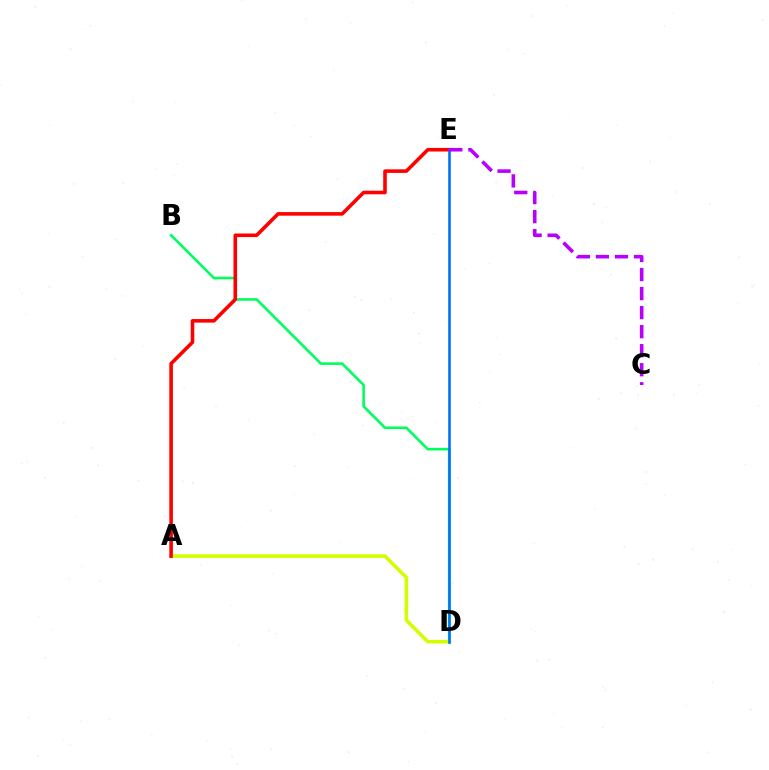{('B', 'D'): [{'color': '#00ff5c', 'line_style': 'solid', 'thickness': 1.88}], ('A', 'D'): [{'color': '#d1ff00', 'line_style': 'solid', 'thickness': 2.57}], ('A', 'E'): [{'color': '#ff0000', 'line_style': 'solid', 'thickness': 2.58}], ('D', 'E'): [{'color': '#0074ff', 'line_style': 'solid', 'thickness': 1.9}], ('C', 'E'): [{'color': '#b900ff', 'line_style': 'dashed', 'thickness': 2.59}]}